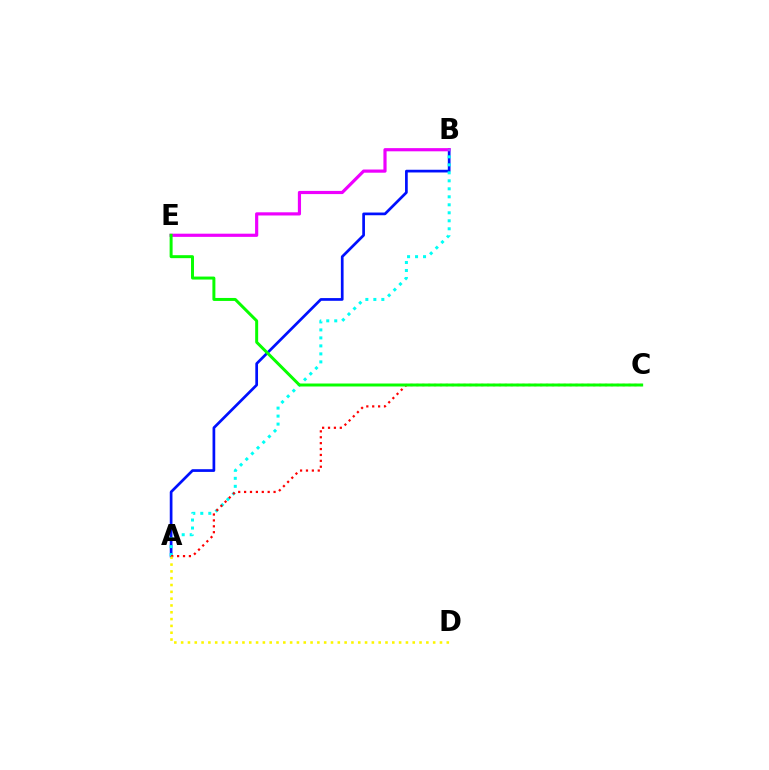{('A', 'B'): [{'color': '#0010ff', 'line_style': 'solid', 'thickness': 1.95}, {'color': '#00fff6', 'line_style': 'dotted', 'thickness': 2.17}], ('B', 'E'): [{'color': '#ee00ff', 'line_style': 'solid', 'thickness': 2.29}], ('A', 'C'): [{'color': '#ff0000', 'line_style': 'dotted', 'thickness': 1.6}], ('A', 'D'): [{'color': '#fcf500', 'line_style': 'dotted', 'thickness': 1.85}], ('C', 'E'): [{'color': '#08ff00', 'line_style': 'solid', 'thickness': 2.14}]}